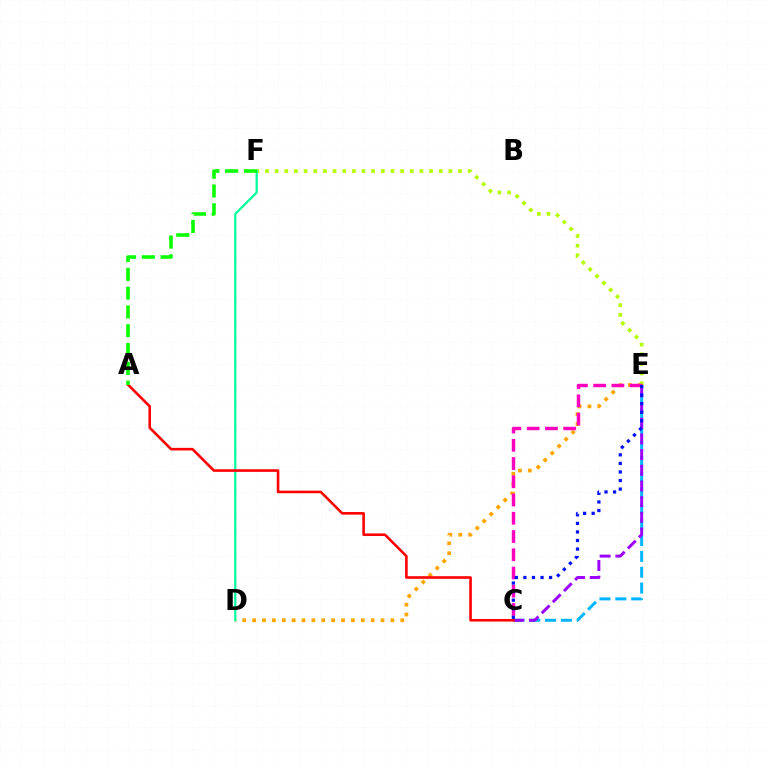{('D', 'E'): [{'color': '#ffa500', 'line_style': 'dotted', 'thickness': 2.68}], ('E', 'F'): [{'color': '#b3ff00', 'line_style': 'dotted', 'thickness': 2.62}], ('C', 'E'): [{'color': '#00b5ff', 'line_style': 'dashed', 'thickness': 2.15}, {'color': '#9b00ff', 'line_style': 'dashed', 'thickness': 2.13}, {'color': '#ff00bd', 'line_style': 'dashed', 'thickness': 2.48}, {'color': '#0010ff', 'line_style': 'dotted', 'thickness': 2.33}], ('D', 'F'): [{'color': '#00ff9d', 'line_style': 'solid', 'thickness': 1.61}], ('A', 'C'): [{'color': '#ff0000', 'line_style': 'solid', 'thickness': 1.87}], ('A', 'F'): [{'color': '#08ff00', 'line_style': 'dashed', 'thickness': 2.56}]}